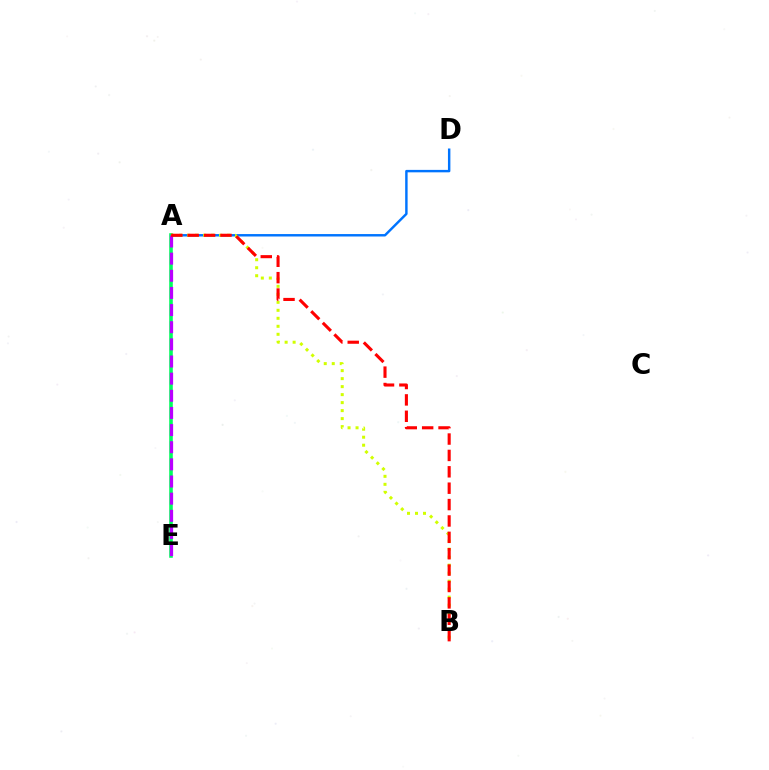{('A', 'D'): [{'color': '#0074ff', 'line_style': 'solid', 'thickness': 1.76}], ('A', 'E'): [{'color': '#00ff5c', 'line_style': 'solid', 'thickness': 2.58}, {'color': '#b900ff', 'line_style': 'dashed', 'thickness': 2.33}], ('A', 'B'): [{'color': '#d1ff00', 'line_style': 'dotted', 'thickness': 2.17}, {'color': '#ff0000', 'line_style': 'dashed', 'thickness': 2.23}]}